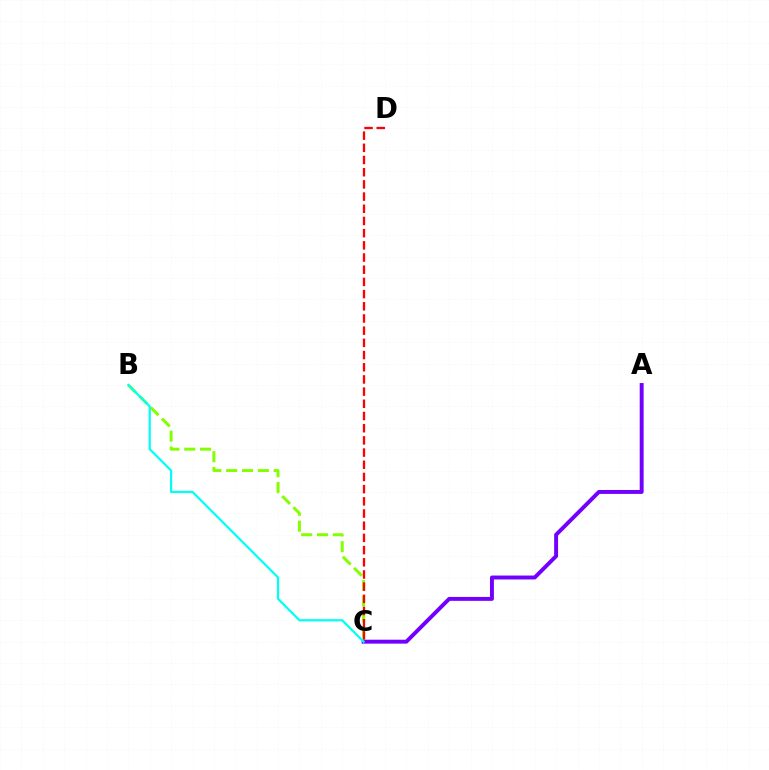{('B', 'C'): [{'color': '#84ff00', 'line_style': 'dashed', 'thickness': 2.15}, {'color': '#00fff6', 'line_style': 'solid', 'thickness': 1.6}], ('A', 'C'): [{'color': '#7200ff', 'line_style': 'solid', 'thickness': 2.83}], ('C', 'D'): [{'color': '#ff0000', 'line_style': 'dashed', 'thickness': 1.66}]}